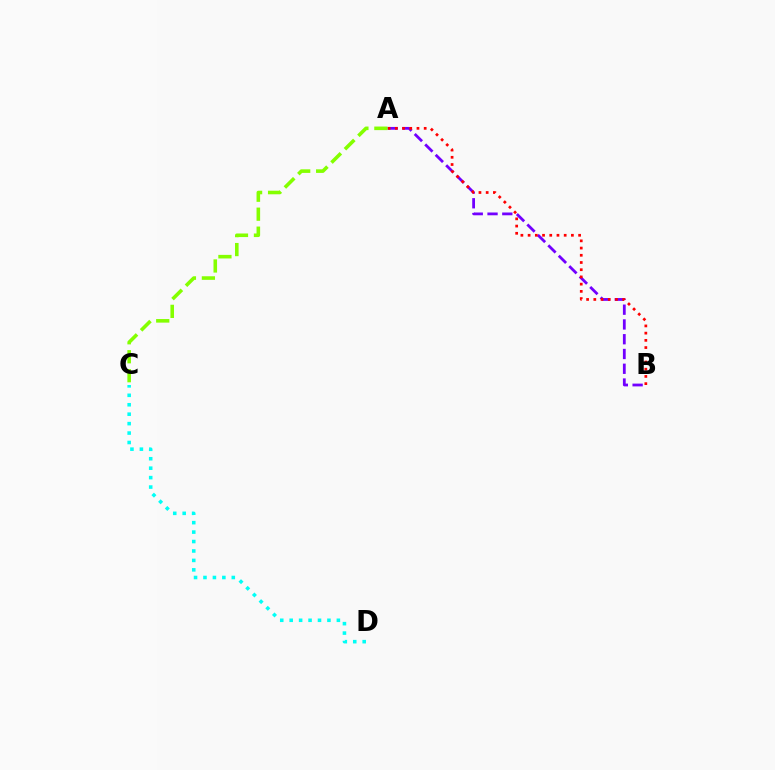{('A', 'B'): [{'color': '#7200ff', 'line_style': 'dashed', 'thickness': 2.01}, {'color': '#ff0000', 'line_style': 'dotted', 'thickness': 1.96}], ('A', 'C'): [{'color': '#84ff00', 'line_style': 'dashed', 'thickness': 2.58}], ('C', 'D'): [{'color': '#00fff6', 'line_style': 'dotted', 'thickness': 2.56}]}